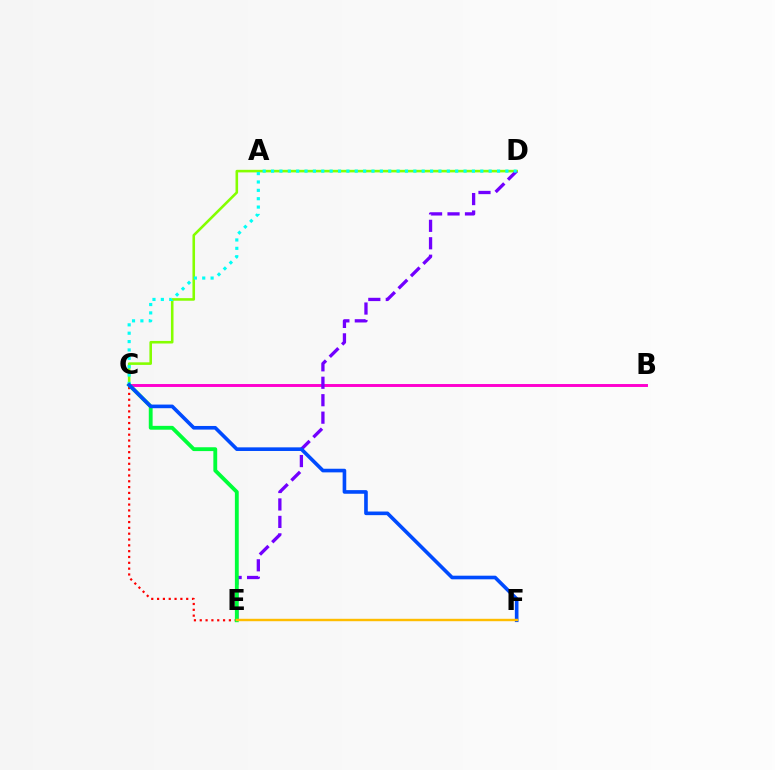{('B', 'C'): [{'color': '#ff00cf', 'line_style': 'solid', 'thickness': 2.11}], ('C', 'D'): [{'color': '#84ff00', 'line_style': 'solid', 'thickness': 1.86}, {'color': '#00fff6', 'line_style': 'dotted', 'thickness': 2.27}], ('C', 'E'): [{'color': '#ff0000', 'line_style': 'dotted', 'thickness': 1.58}, {'color': '#00ff39', 'line_style': 'solid', 'thickness': 2.77}], ('D', 'E'): [{'color': '#7200ff', 'line_style': 'dashed', 'thickness': 2.37}], ('C', 'F'): [{'color': '#004bff', 'line_style': 'solid', 'thickness': 2.61}], ('E', 'F'): [{'color': '#ffbd00', 'line_style': 'solid', 'thickness': 1.74}]}